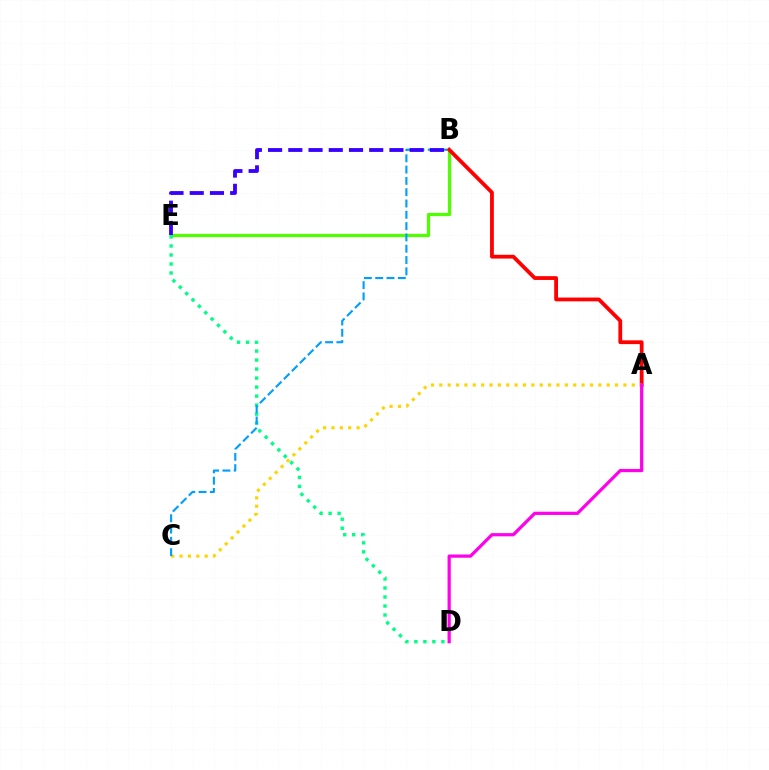{('B', 'E'): [{'color': '#4fff00', 'line_style': 'solid', 'thickness': 2.31}, {'color': '#3700ff', 'line_style': 'dashed', 'thickness': 2.75}], ('A', 'B'): [{'color': '#ff0000', 'line_style': 'solid', 'thickness': 2.73}], ('A', 'C'): [{'color': '#ffd500', 'line_style': 'dotted', 'thickness': 2.27}], ('D', 'E'): [{'color': '#00ff86', 'line_style': 'dotted', 'thickness': 2.45}], ('B', 'C'): [{'color': '#009eff', 'line_style': 'dashed', 'thickness': 1.54}], ('A', 'D'): [{'color': '#ff00ed', 'line_style': 'solid', 'thickness': 2.32}]}